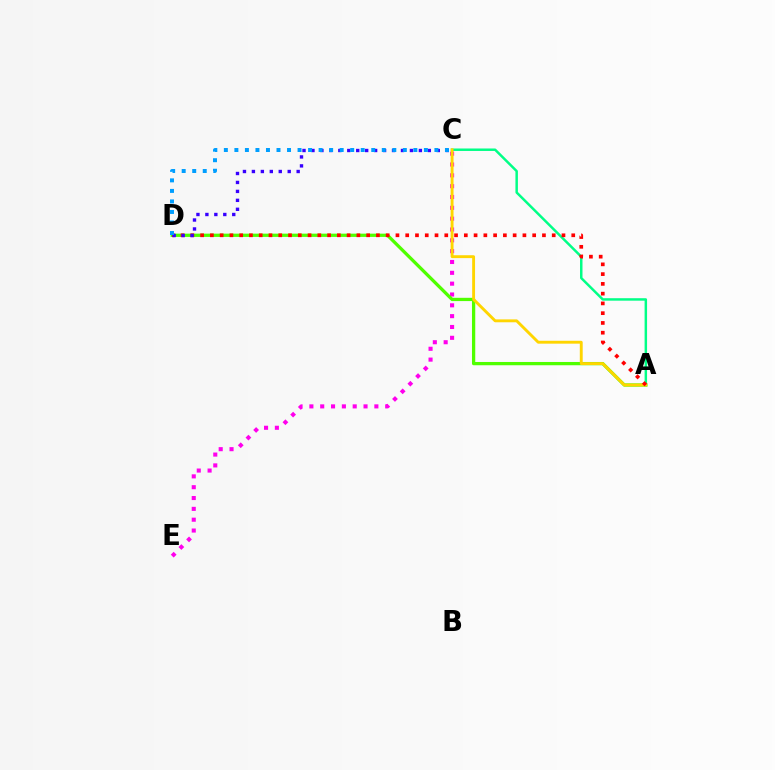{('C', 'E'): [{'color': '#ff00ed', 'line_style': 'dotted', 'thickness': 2.94}], ('A', 'D'): [{'color': '#4fff00', 'line_style': 'solid', 'thickness': 2.35}, {'color': '#ff0000', 'line_style': 'dotted', 'thickness': 2.65}], ('A', 'C'): [{'color': '#00ff86', 'line_style': 'solid', 'thickness': 1.78}, {'color': '#ffd500', 'line_style': 'solid', 'thickness': 2.08}], ('C', 'D'): [{'color': '#3700ff', 'line_style': 'dotted', 'thickness': 2.43}, {'color': '#009eff', 'line_style': 'dotted', 'thickness': 2.86}]}